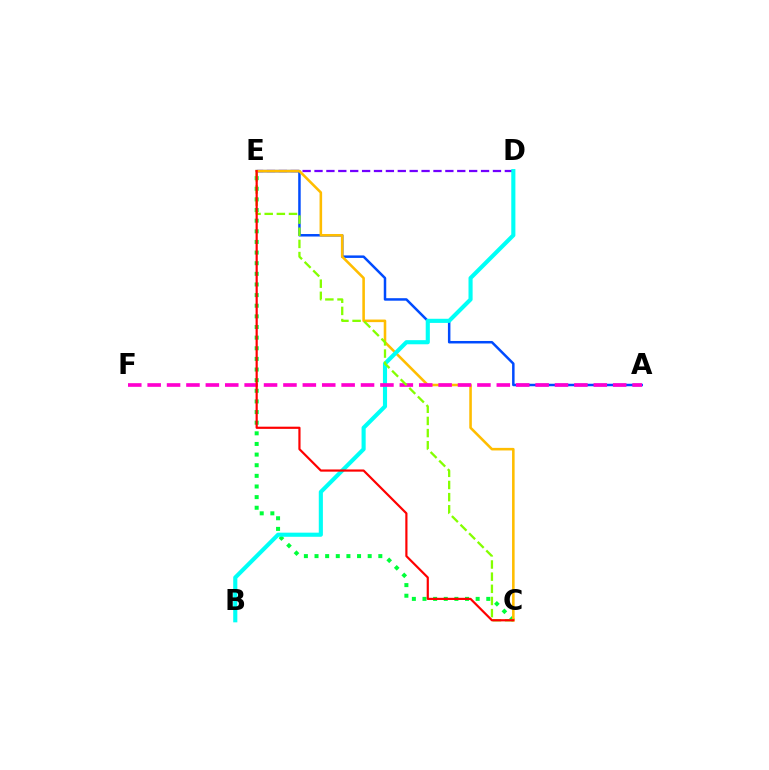{('D', 'E'): [{'color': '#7200ff', 'line_style': 'dashed', 'thickness': 1.62}], ('A', 'E'): [{'color': '#004bff', 'line_style': 'solid', 'thickness': 1.79}], ('C', 'E'): [{'color': '#00ff39', 'line_style': 'dotted', 'thickness': 2.89}, {'color': '#ffbd00', 'line_style': 'solid', 'thickness': 1.85}, {'color': '#84ff00', 'line_style': 'dashed', 'thickness': 1.65}, {'color': '#ff0000', 'line_style': 'solid', 'thickness': 1.57}], ('B', 'D'): [{'color': '#00fff6', 'line_style': 'solid', 'thickness': 2.96}], ('A', 'F'): [{'color': '#ff00cf', 'line_style': 'dashed', 'thickness': 2.64}]}